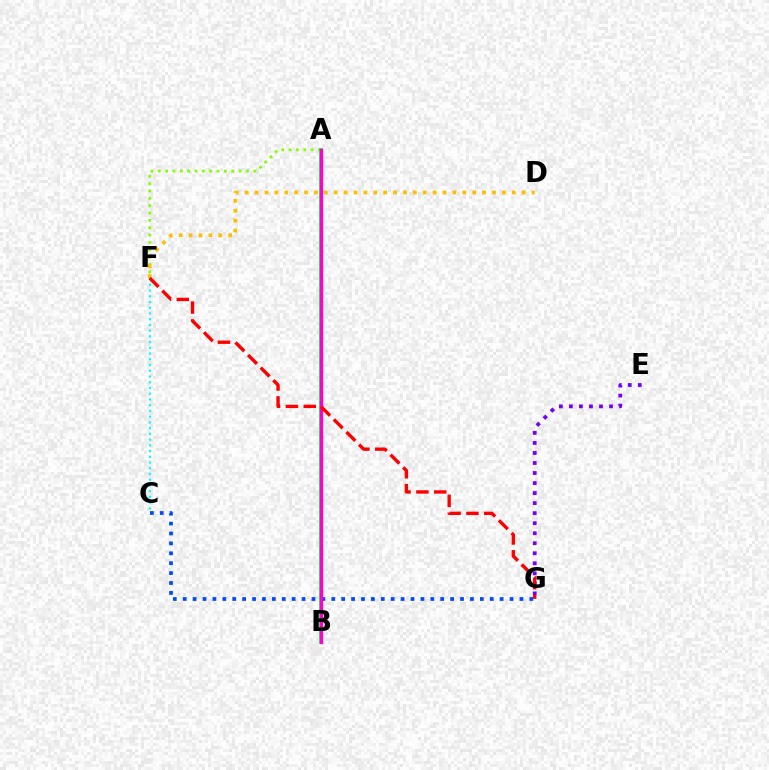{('A', 'F'): [{'color': '#84ff00', 'line_style': 'dotted', 'thickness': 2.0}], ('C', 'F'): [{'color': '#00fff6', 'line_style': 'dotted', 'thickness': 1.56}], ('E', 'G'): [{'color': '#7200ff', 'line_style': 'dotted', 'thickness': 2.73}], ('C', 'G'): [{'color': '#004bff', 'line_style': 'dotted', 'thickness': 2.69}], ('A', 'B'): [{'color': '#00ff39', 'line_style': 'solid', 'thickness': 2.69}, {'color': '#ff00cf', 'line_style': 'solid', 'thickness': 2.45}], ('D', 'F'): [{'color': '#ffbd00', 'line_style': 'dotted', 'thickness': 2.69}], ('F', 'G'): [{'color': '#ff0000', 'line_style': 'dashed', 'thickness': 2.42}]}